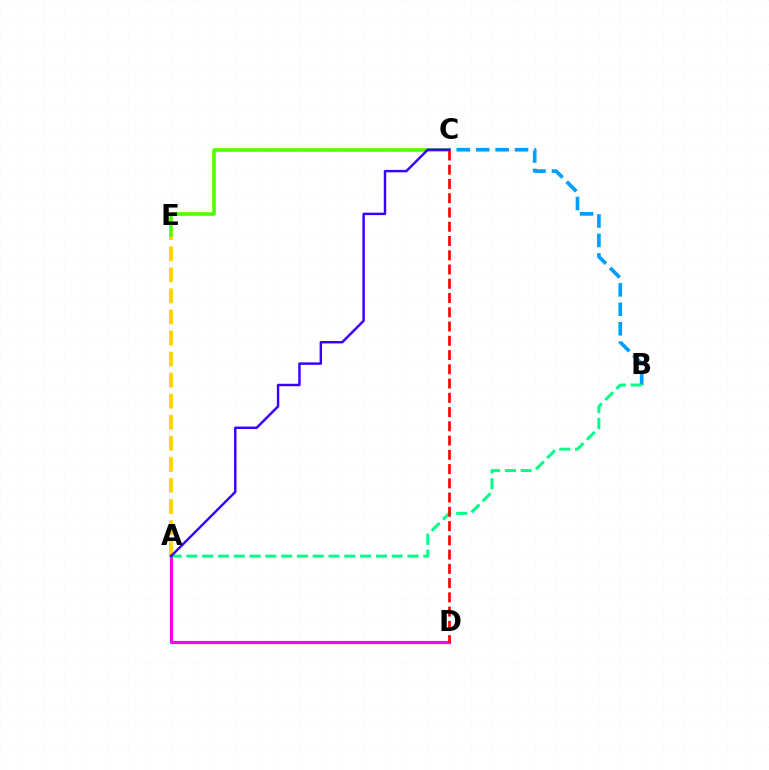{('A', 'E'): [{'color': '#ffd500', 'line_style': 'dashed', 'thickness': 2.86}], ('A', 'D'): [{'color': '#ff00ed', 'line_style': 'solid', 'thickness': 2.28}], ('C', 'E'): [{'color': '#4fff00', 'line_style': 'solid', 'thickness': 2.61}], ('B', 'C'): [{'color': '#009eff', 'line_style': 'dashed', 'thickness': 2.64}], ('A', 'B'): [{'color': '#00ff86', 'line_style': 'dashed', 'thickness': 2.15}], ('A', 'C'): [{'color': '#3700ff', 'line_style': 'solid', 'thickness': 1.76}], ('C', 'D'): [{'color': '#ff0000', 'line_style': 'dashed', 'thickness': 1.94}]}